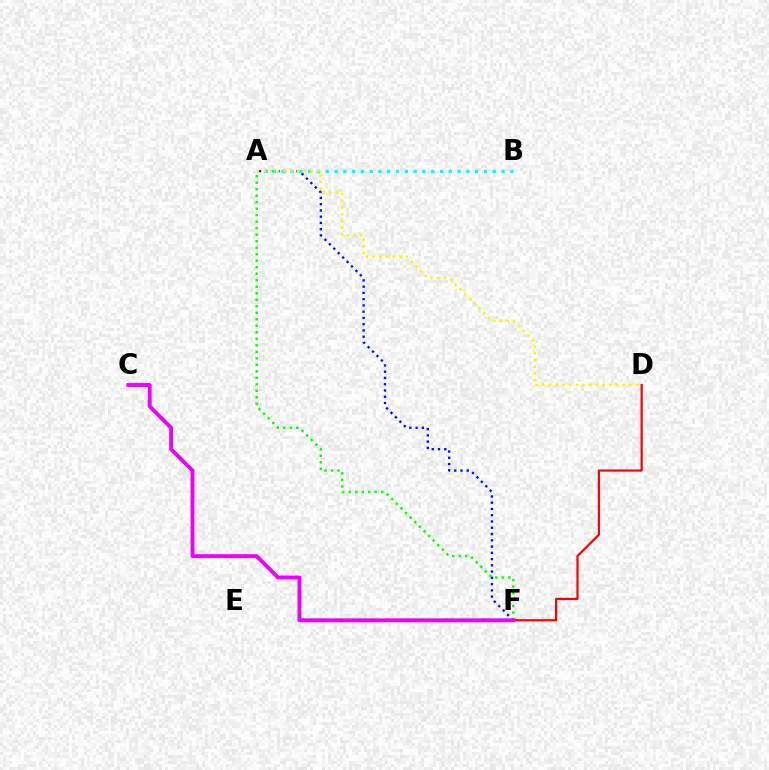{('D', 'F'): [{'color': '#ff0000', 'line_style': 'solid', 'thickness': 1.58}], ('A', 'F'): [{'color': '#0010ff', 'line_style': 'dotted', 'thickness': 1.7}, {'color': '#08ff00', 'line_style': 'dotted', 'thickness': 1.77}], ('C', 'F'): [{'color': '#ee00ff', 'line_style': 'solid', 'thickness': 2.79}], ('A', 'B'): [{'color': '#00fff6', 'line_style': 'dotted', 'thickness': 2.39}], ('A', 'D'): [{'color': '#fcf500', 'line_style': 'dotted', 'thickness': 1.82}]}